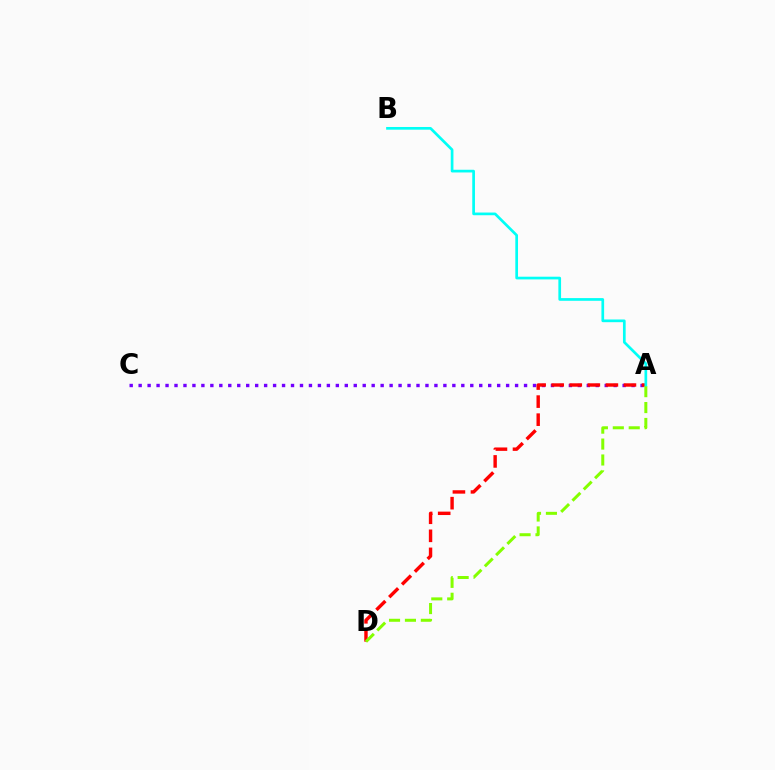{('A', 'C'): [{'color': '#7200ff', 'line_style': 'dotted', 'thickness': 2.44}], ('A', 'D'): [{'color': '#ff0000', 'line_style': 'dashed', 'thickness': 2.45}, {'color': '#84ff00', 'line_style': 'dashed', 'thickness': 2.16}], ('A', 'B'): [{'color': '#00fff6', 'line_style': 'solid', 'thickness': 1.94}]}